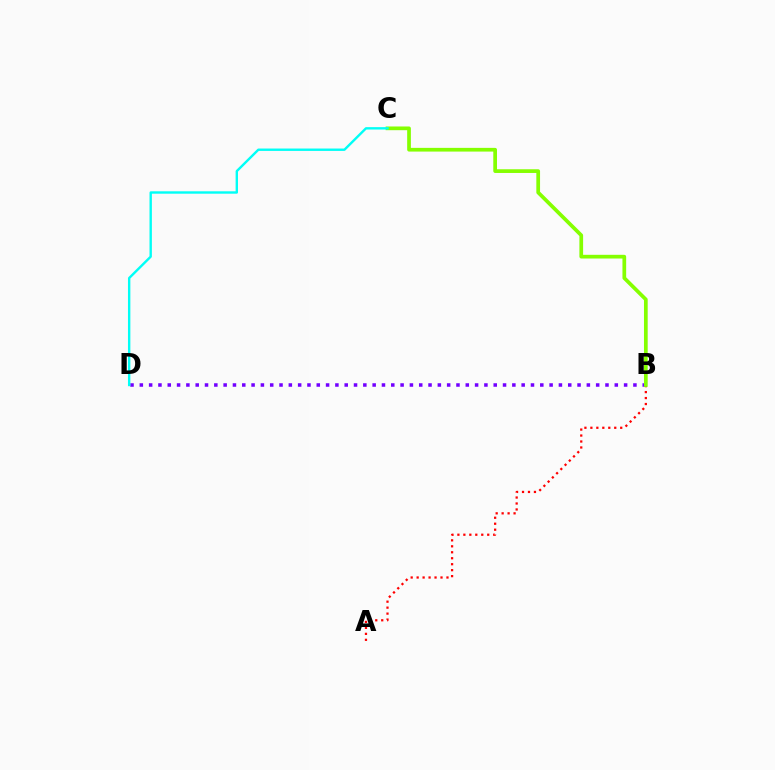{('A', 'B'): [{'color': '#ff0000', 'line_style': 'dotted', 'thickness': 1.62}], ('B', 'D'): [{'color': '#7200ff', 'line_style': 'dotted', 'thickness': 2.53}], ('B', 'C'): [{'color': '#84ff00', 'line_style': 'solid', 'thickness': 2.67}], ('C', 'D'): [{'color': '#00fff6', 'line_style': 'solid', 'thickness': 1.72}]}